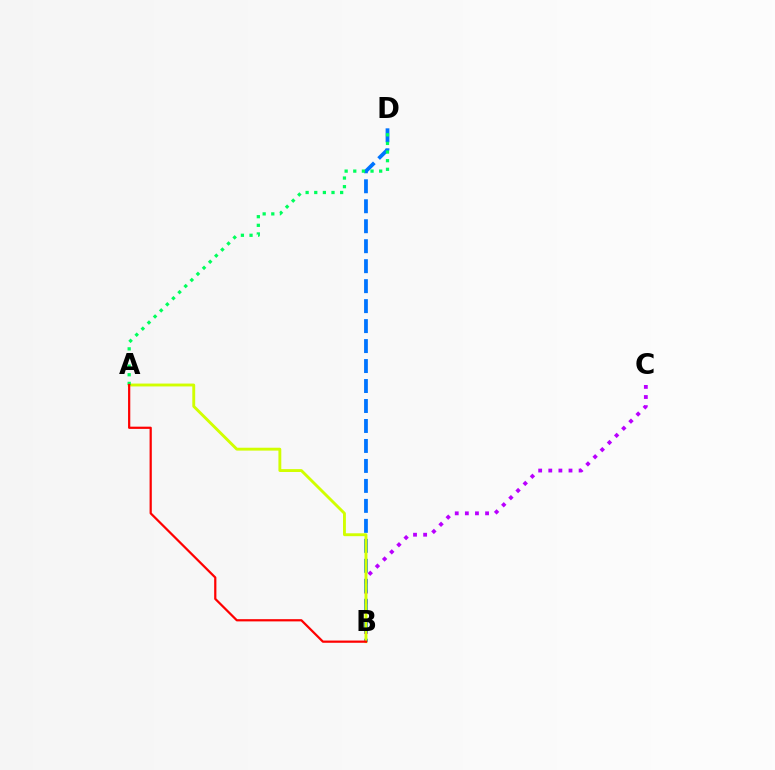{('B', 'C'): [{'color': '#b900ff', 'line_style': 'dotted', 'thickness': 2.75}], ('B', 'D'): [{'color': '#0074ff', 'line_style': 'dashed', 'thickness': 2.71}], ('A', 'B'): [{'color': '#d1ff00', 'line_style': 'solid', 'thickness': 2.07}, {'color': '#ff0000', 'line_style': 'solid', 'thickness': 1.6}], ('A', 'D'): [{'color': '#00ff5c', 'line_style': 'dotted', 'thickness': 2.34}]}